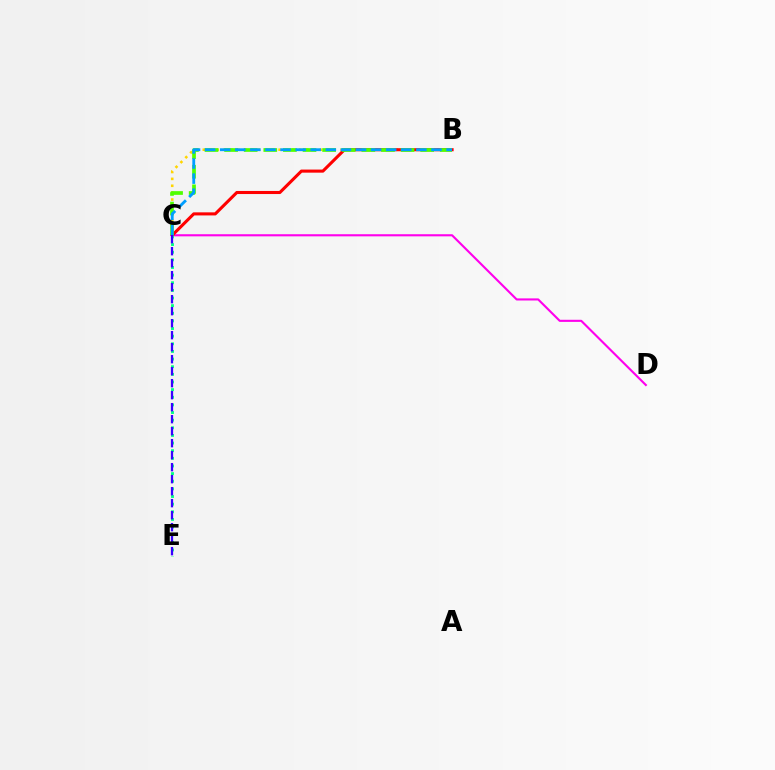{('C', 'D'): [{'color': '#ff00ed', 'line_style': 'solid', 'thickness': 1.52}], ('B', 'C'): [{'color': '#ffd500', 'line_style': 'dotted', 'thickness': 1.87}, {'color': '#ff0000', 'line_style': 'solid', 'thickness': 2.22}, {'color': '#4fff00', 'line_style': 'dashed', 'thickness': 2.66}, {'color': '#009eff', 'line_style': 'dashed', 'thickness': 2.05}], ('C', 'E'): [{'color': '#00ff86', 'line_style': 'dotted', 'thickness': 2.07}, {'color': '#3700ff', 'line_style': 'dashed', 'thickness': 1.63}]}